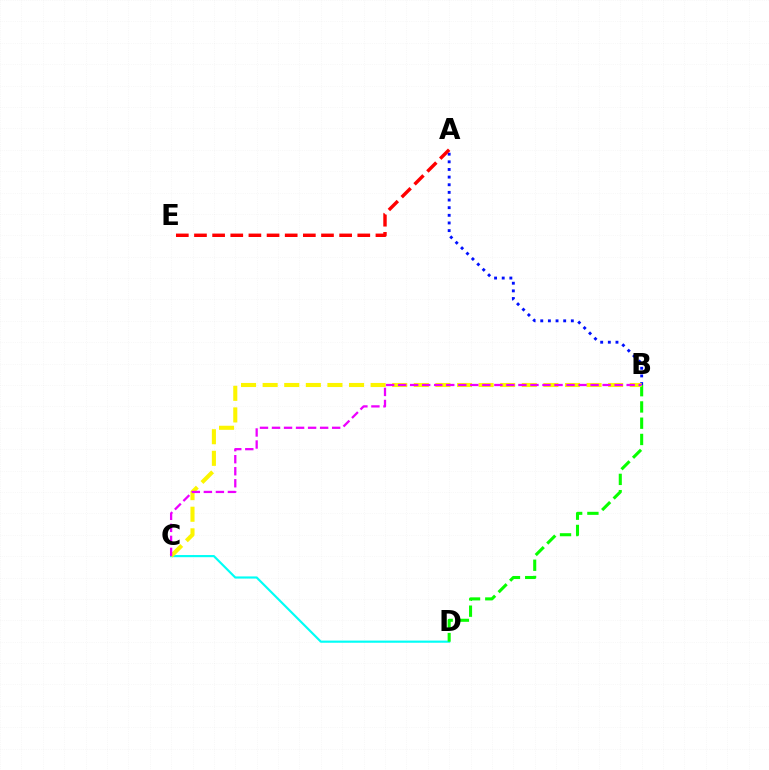{('C', 'D'): [{'color': '#00fff6', 'line_style': 'solid', 'thickness': 1.55}], ('A', 'B'): [{'color': '#0010ff', 'line_style': 'dotted', 'thickness': 2.08}], ('B', 'D'): [{'color': '#08ff00', 'line_style': 'dashed', 'thickness': 2.21}], ('B', 'C'): [{'color': '#fcf500', 'line_style': 'dashed', 'thickness': 2.93}, {'color': '#ee00ff', 'line_style': 'dashed', 'thickness': 1.63}], ('A', 'E'): [{'color': '#ff0000', 'line_style': 'dashed', 'thickness': 2.47}]}